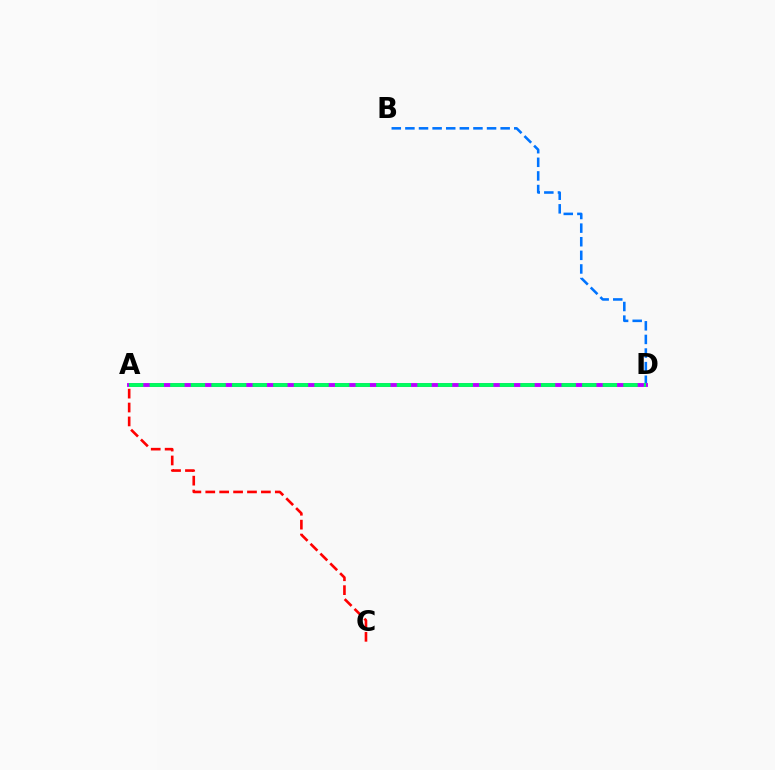{('A', 'D'): [{'color': '#d1ff00', 'line_style': 'solid', 'thickness': 1.63}, {'color': '#b900ff', 'line_style': 'solid', 'thickness': 2.79}, {'color': '#00ff5c', 'line_style': 'dashed', 'thickness': 2.8}], ('B', 'D'): [{'color': '#0074ff', 'line_style': 'dashed', 'thickness': 1.85}], ('A', 'C'): [{'color': '#ff0000', 'line_style': 'dashed', 'thickness': 1.89}]}